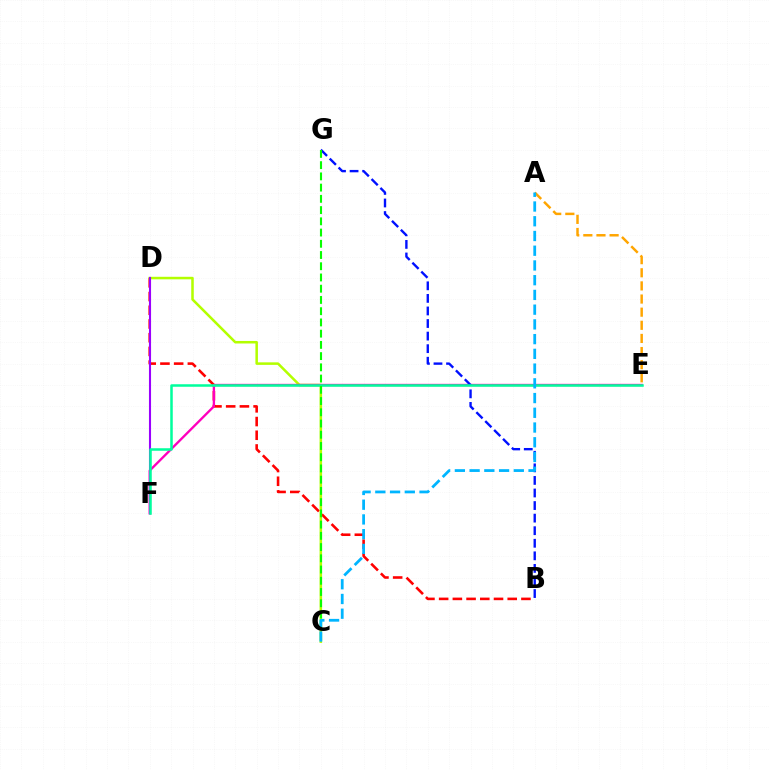{('B', 'D'): [{'color': '#ff0000', 'line_style': 'dashed', 'thickness': 1.86}], ('C', 'D'): [{'color': '#b3ff00', 'line_style': 'solid', 'thickness': 1.82}], ('A', 'E'): [{'color': '#ffa500', 'line_style': 'dashed', 'thickness': 1.78}], ('E', 'F'): [{'color': '#ff00bd', 'line_style': 'solid', 'thickness': 1.69}, {'color': '#00ff9d', 'line_style': 'solid', 'thickness': 1.81}], ('D', 'F'): [{'color': '#9b00ff', 'line_style': 'solid', 'thickness': 1.5}], ('B', 'G'): [{'color': '#0010ff', 'line_style': 'dashed', 'thickness': 1.71}], ('C', 'G'): [{'color': '#08ff00', 'line_style': 'dashed', 'thickness': 1.53}], ('A', 'C'): [{'color': '#00b5ff', 'line_style': 'dashed', 'thickness': 2.0}]}